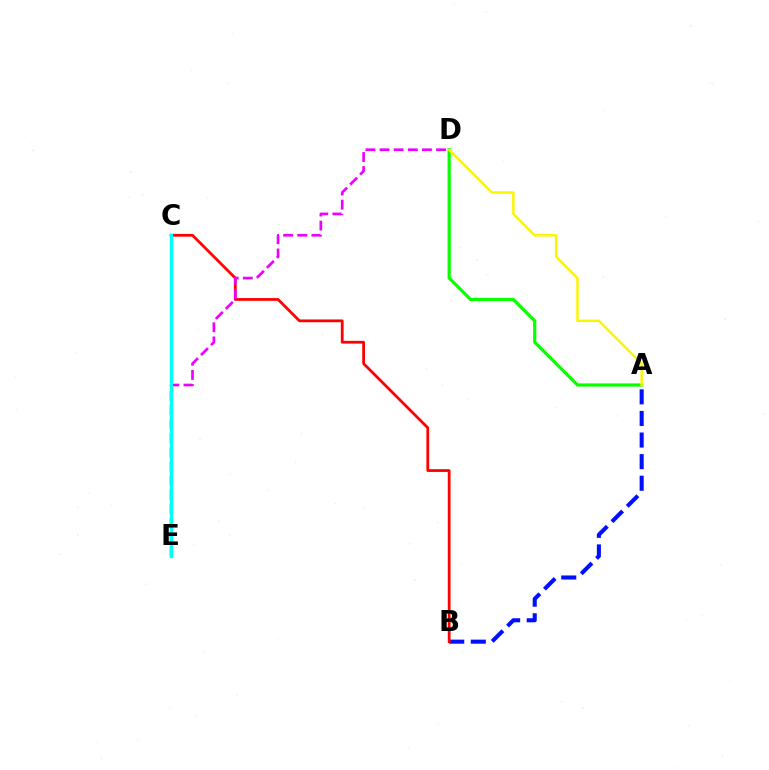{('A', 'B'): [{'color': '#0010ff', 'line_style': 'dashed', 'thickness': 2.93}], ('B', 'C'): [{'color': '#ff0000', 'line_style': 'solid', 'thickness': 1.99}], ('D', 'E'): [{'color': '#ee00ff', 'line_style': 'dashed', 'thickness': 1.92}], ('A', 'D'): [{'color': '#08ff00', 'line_style': 'solid', 'thickness': 2.32}, {'color': '#fcf500', 'line_style': 'solid', 'thickness': 1.78}], ('C', 'E'): [{'color': '#00fff6', 'line_style': 'solid', 'thickness': 2.45}]}